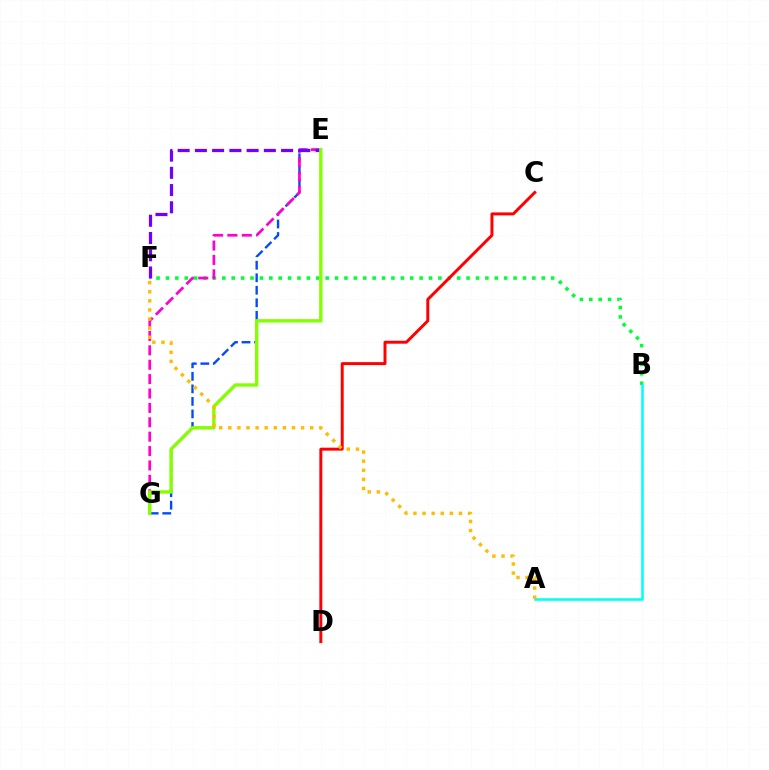{('E', 'G'): [{'color': '#004bff', 'line_style': 'dashed', 'thickness': 1.7}, {'color': '#ff00cf', 'line_style': 'dashed', 'thickness': 1.95}, {'color': '#84ff00', 'line_style': 'solid', 'thickness': 2.43}], ('B', 'F'): [{'color': '#00ff39', 'line_style': 'dotted', 'thickness': 2.55}], ('A', 'B'): [{'color': '#00fff6', 'line_style': 'solid', 'thickness': 1.84}], ('C', 'D'): [{'color': '#ff0000', 'line_style': 'solid', 'thickness': 2.13}], ('E', 'F'): [{'color': '#7200ff', 'line_style': 'dashed', 'thickness': 2.34}], ('A', 'F'): [{'color': '#ffbd00', 'line_style': 'dotted', 'thickness': 2.47}]}